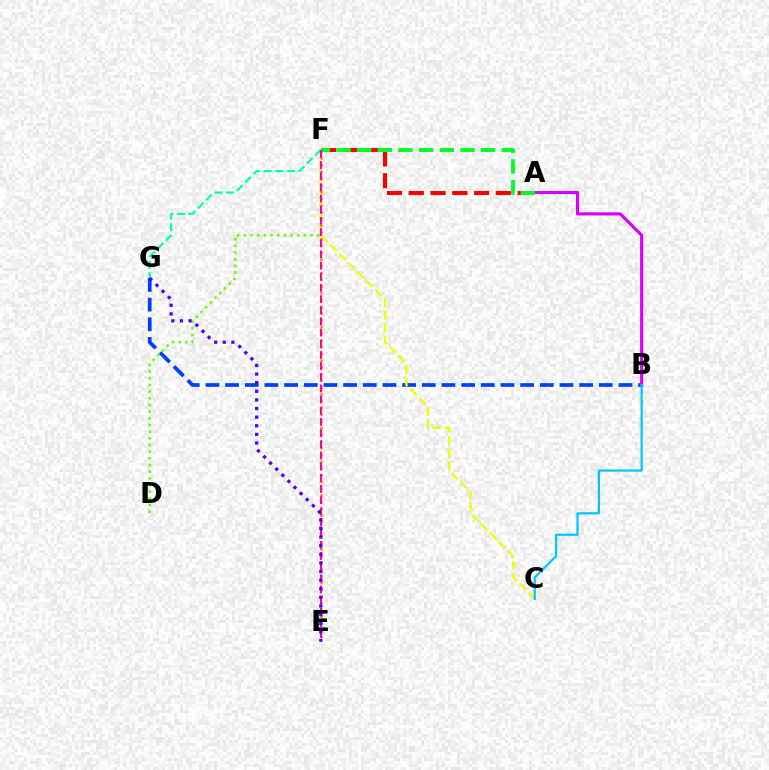{('A', 'F'): [{'color': '#ff0000', 'line_style': 'dashed', 'thickness': 2.96}, {'color': '#00ff27', 'line_style': 'dashed', 'thickness': 2.81}], ('B', 'G'): [{'color': '#003fff', 'line_style': 'dashed', 'thickness': 2.67}], ('D', 'F'): [{'color': '#66ff00', 'line_style': 'dotted', 'thickness': 1.82}], ('A', 'B'): [{'color': '#d600ff', 'line_style': 'solid', 'thickness': 2.24}], ('C', 'F'): [{'color': '#eeff00', 'line_style': 'dashed', 'thickness': 1.72}], ('E', 'F'): [{'color': '#ff8800', 'line_style': 'dotted', 'thickness': 1.83}, {'color': '#ff00a0', 'line_style': 'dashed', 'thickness': 1.52}], ('F', 'G'): [{'color': '#00ffaf', 'line_style': 'dashed', 'thickness': 1.58}], ('B', 'C'): [{'color': '#00c7ff', 'line_style': 'solid', 'thickness': 1.6}], ('E', 'G'): [{'color': '#4f00ff', 'line_style': 'dotted', 'thickness': 2.34}]}